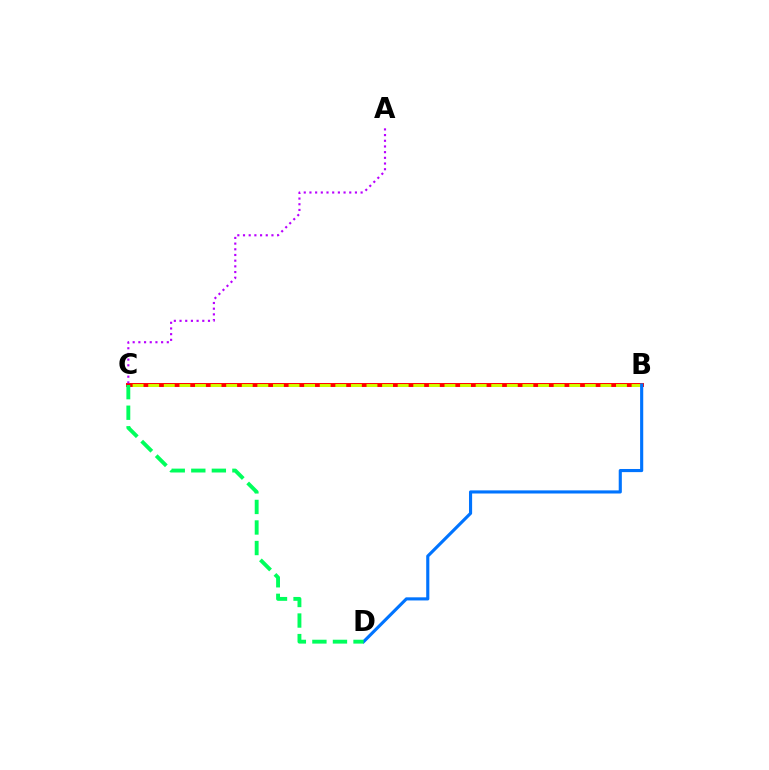{('B', 'C'): [{'color': '#ff0000', 'line_style': 'solid', 'thickness': 2.83}, {'color': '#d1ff00', 'line_style': 'dashed', 'thickness': 2.12}], ('A', 'C'): [{'color': '#b900ff', 'line_style': 'dotted', 'thickness': 1.55}], ('B', 'D'): [{'color': '#0074ff', 'line_style': 'solid', 'thickness': 2.25}], ('C', 'D'): [{'color': '#00ff5c', 'line_style': 'dashed', 'thickness': 2.79}]}